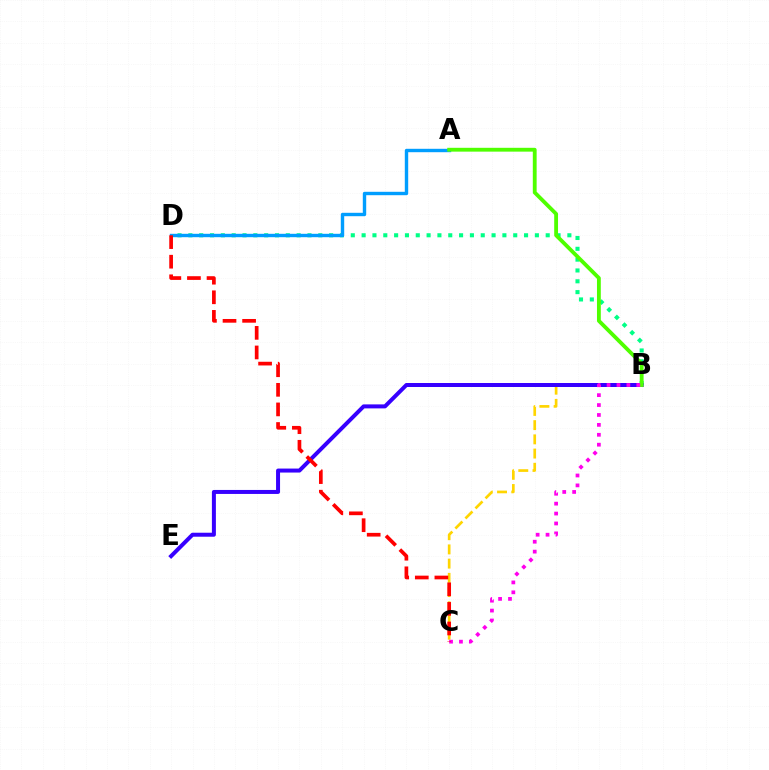{('B', 'C'): [{'color': '#ffd500', 'line_style': 'dashed', 'thickness': 1.93}, {'color': '#ff00ed', 'line_style': 'dotted', 'thickness': 2.69}], ('B', 'D'): [{'color': '#00ff86', 'line_style': 'dotted', 'thickness': 2.94}], ('A', 'D'): [{'color': '#009eff', 'line_style': 'solid', 'thickness': 2.45}], ('B', 'E'): [{'color': '#3700ff', 'line_style': 'solid', 'thickness': 2.87}], ('A', 'B'): [{'color': '#4fff00', 'line_style': 'solid', 'thickness': 2.76}], ('C', 'D'): [{'color': '#ff0000', 'line_style': 'dashed', 'thickness': 2.66}]}